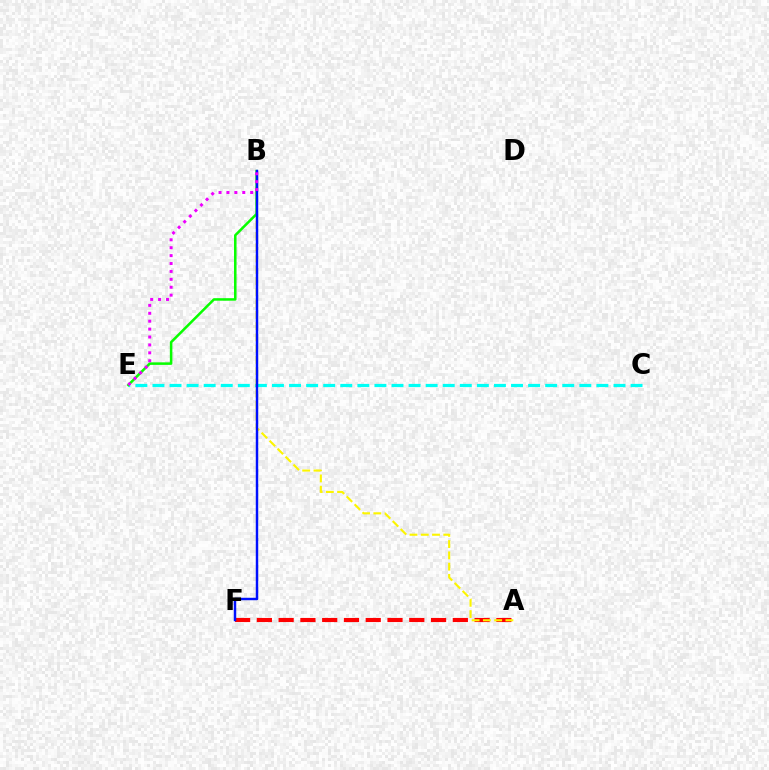{('A', 'F'): [{'color': '#ff0000', 'line_style': 'dashed', 'thickness': 2.96}], ('C', 'E'): [{'color': '#00fff6', 'line_style': 'dashed', 'thickness': 2.32}], ('A', 'B'): [{'color': '#fcf500', 'line_style': 'dashed', 'thickness': 1.53}], ('B', 'E'): [{'color': '#08ff00', 'line_style': 'solid', 'thickness': 1.82}, {'color': '#ee00ff', 'line_style': 'dotted', 'thickness': 2.15}], ('B', 'F'): [{'color': '#0010ff', 'line_style': 'solid', 'thickness': 1.76}]}